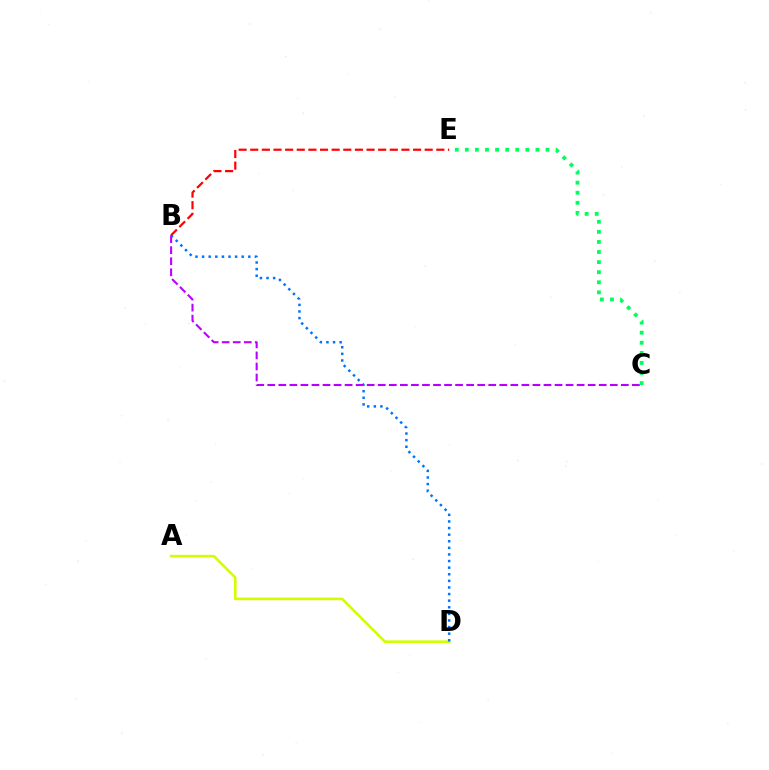{('C', 'E'): [{'color': '#00ff5c', 'line_style': 'dotted', 'thickness': 2.74}], ('B', 'E'): [{'color': '#ff0000', 'line_style': 'dashed', 'thickness': 1.58}], ('A', 'D'): [{'color': '#d1ff00', 'line_style': 'solid', 'thickness': 1.87}], ('B', 'D'): [{'color': '#0074ff', 'line_style': 'dotted', 'thickness': 1.79}], ('B', 'C'): [{'color': '#b900ff', 'line_style': 'dashed', 'thickness': 1.5}]}